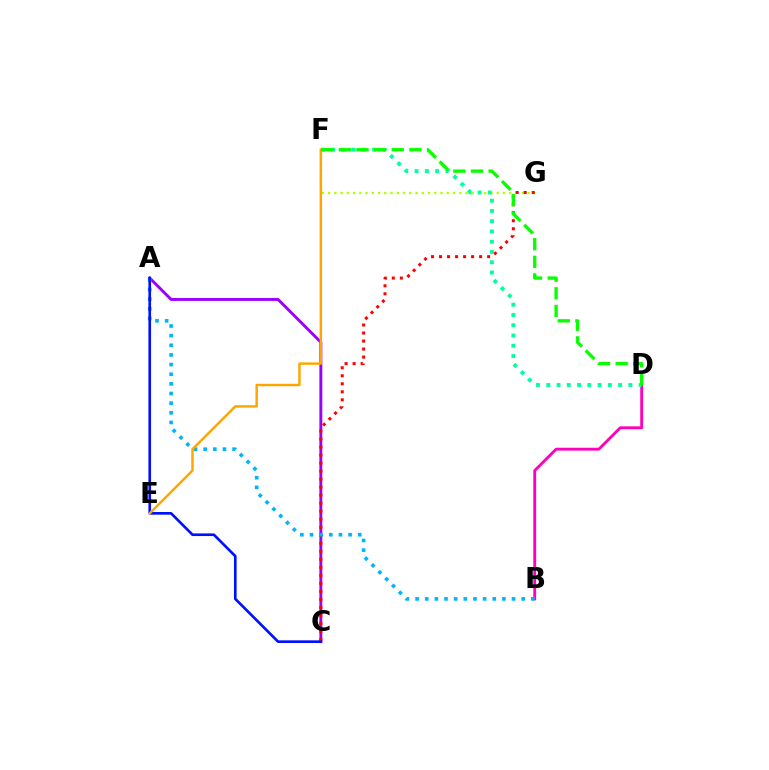{('F', 'G'): [{'color': '#b3ff00', 'line_style': 'dotted', 'thickness': 1.7}], ('A', 'C'): [{'color': '#9b00ff', 'line_style': 'solid', 'thickness': 2.1}, {'color': '#0010ff', 'line_style': 'solid', 'thickness': 1.91}], ('C', 'G'): [{'color': '#ff0000', 'line_style': 'dotted', 'thickness': 2.18}], ('B', 'D'): [{'color': '#ff00bd', 'line_style': 'solid', 'thickness': 2.06}], ('A', 'B'): [{'color': '#00b5ff', 'line_style': 'dotted', 'thickness': 2.62}], ('D', 'F'): [{'color': '#00ff9d', 'line_style': 'dotted', 'thickness': 2.79}, {'color': '#08ff00', 'line_style': 'dashed', 'thickness': 2.39}], ('E', 'F'): [{'color': '#ffa500', 'line_style': 'solid', 'thickness': 1.76}]}